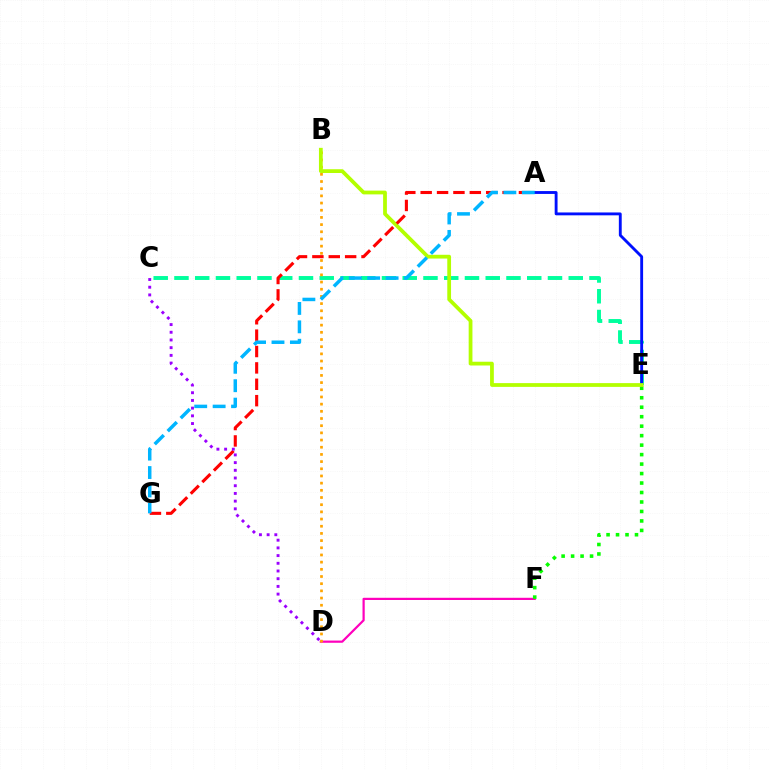{('D', 'F'): [{'color': '#ff00bd', 'line_style': 'solid', 'thickness': 1.59}], ('C', 'E'): [{'color': '#00ff9d', 'line_style': 'dashed', 'thickness': 2.82}], ('B', 'D'): [{'color': '#ffa500', 'line_style': 'dotted', 'thickness': 1.95}], ('E', 'F'): [{'color': '#08ff00', 'line_style': 'dotted', 'thickness': 2.57}], ('A', 'E'): [{'color': '#0010ff', 'line_style': 'solid', 'thickness': 2.06}], ('B', 'E'): [{'color': '#b3ff00', 'line_style': 'solid', 'thickness': 2.71}], ('A', 'G'): [{'color': '#ff0000', 'line_style': 'dashed', 'thickness': 2.22}, {'color': '#00b5ff', 'line_style': 'dashed', 'thickness': 2.5}], ('C', 'D'): [{'color': '#9b00ff', 'line_style': 'dotted', 'thickness': 2.09}]}